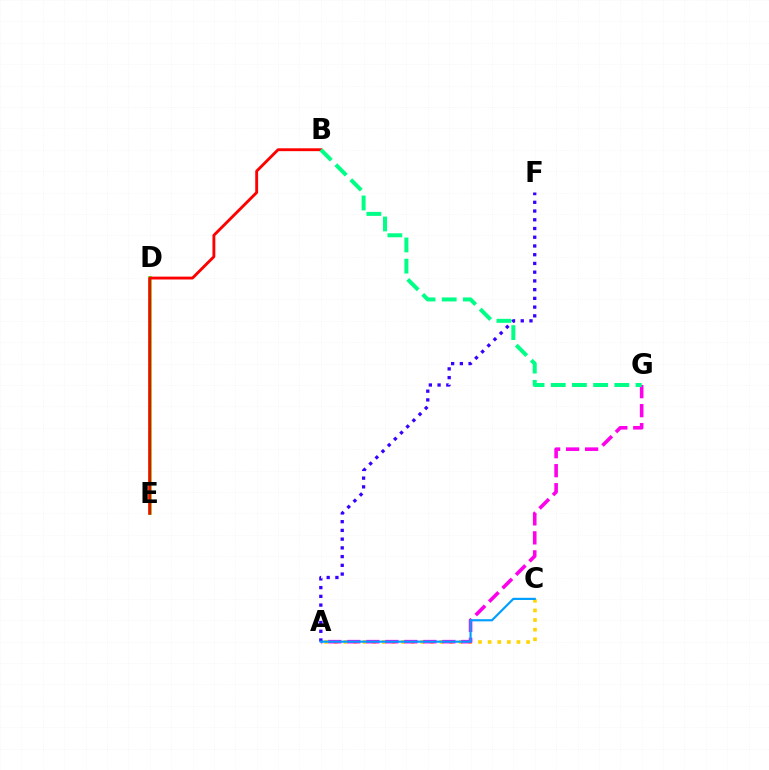{('A', 'C'): [{'color': '#ffd500', 'line_style': 'dotted', 'thickness': 2.61}, {'color': '#009eff', 'line_style': 'solid', 'thickness': 1.56}], ('A', 'G'): [{'color': '#ff00ed', 'line_style': 'dashed', 'thickness': 2.58}], ('A', 'F'): [{'color': '#3700ff', 'line_style': 'dotted', 'thickness': 2.37}], ('D', 'E'): [{'color': '#4fff00', 'line_style': 'solid', 'thickness': 2.62}], ('B', 'E'): [{'color': '#ff0000', 'line_style': 'solid', 'thickness': 2.06}], ('B', 'G'): [{'color': '#00ff86', 'line_style': 'dashed', 'thickness': 2.88}]}